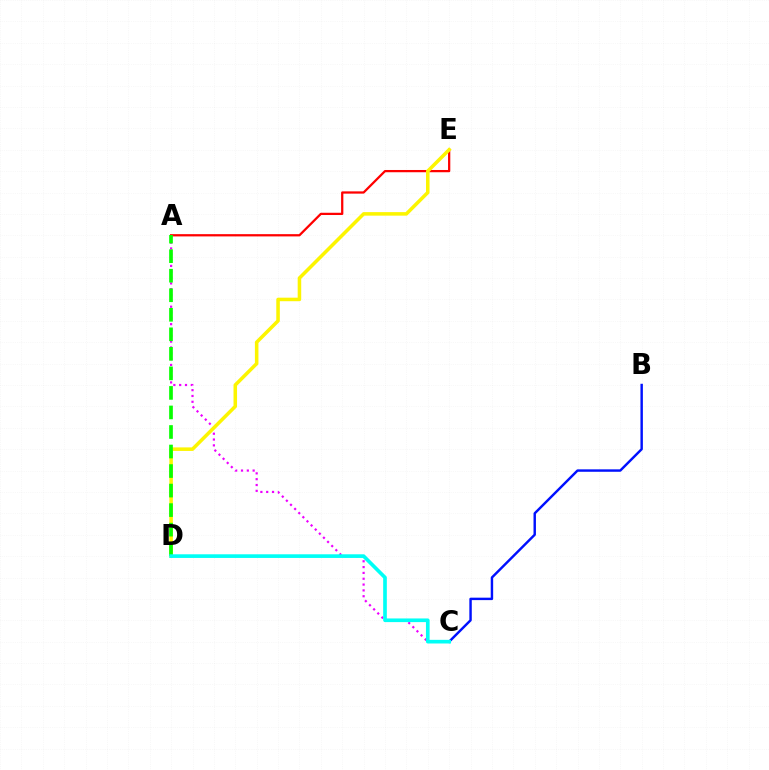{('B', 'C'): [{'color': '#0010ff', 'line_style': 'solid', 'thickness': 1.75}], ('A', 'E'): [{'color': '#ff0000', 'line_style': 'solid', 'thickness': 1.62}], ('A', 'C'): [{'color': '#ee00ff', 'line_style': 'dotted', 'thickness': 1.58}], ('D', 'E'): [{'color': '#fcf500', 'line_style': 'solid', 'thickness': 2.54}], ('A', 'D'): [{'color': '#08ff00', 'line_style': 'dashed', 'thickness': 2.65}], ('C', 'D'): [{'color': '#00fff6', 'line_style': 'solid', 'thickness': 2.63}]}